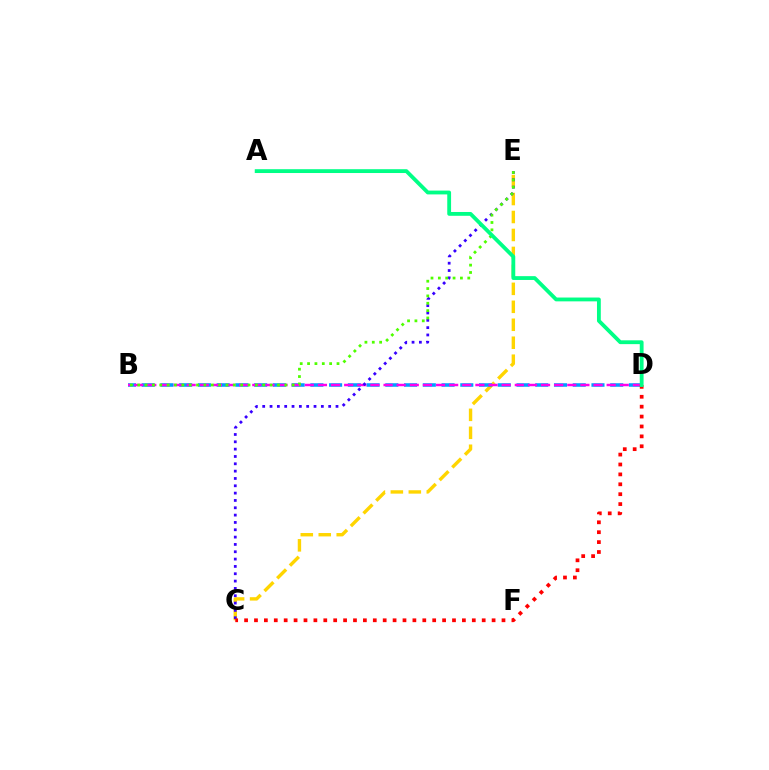{('C', 'E'): [{'color': '#ffd500', 'line_style': 'dashed', 'thickness': 2.44}, {'color': '#3700ff', 'line_style': 'dotted', 'thickness': 1.99}], ('B', 'D'): [{'color': '#009eff', 'line_style': 'dashed', 'thickness': 2.55}, {'color': '#ff00ed', 'line_style': 'dashed', 'thickness': 1.78}], ('C', 'D'): [{'color': '#ff0000', 'line_style': 'dotted', 'thickness': 2.69}], ('B', 'E'): [{'color': '#4fff00', 'line_style': 'dotted', 'thickness': 2.0}], ('A', 'D'): [{'color': '#00ff86', 'line_style': 'solid', 'thickness': 2.75}]}